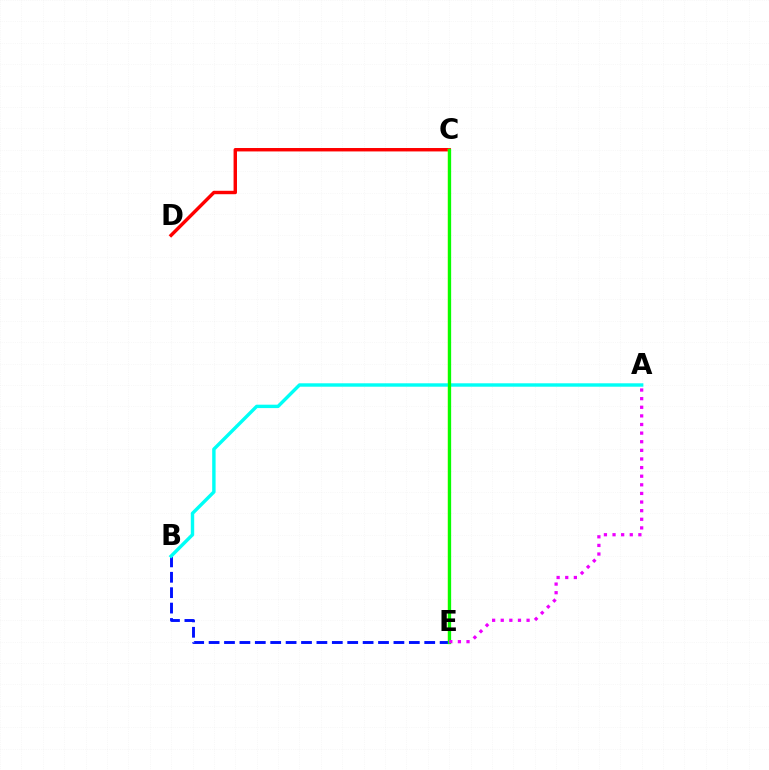{('C', 'D'): [{'color': '#ff0000', 'line_style': 'solid', 'thickness': 2.46}], ('C', 'E'): [{'color': '#fcf500', 'line_style': 'solid', 'thickness': 1.73}, {'color': '#08ff00', 'line_style': 'solid', 'thickness': 2.37}], ('B', 'E'): [{'color': '#0010ff', 'line_style': 'dashed', 'thickness': 2.09}], ('A', 'B'): [{'color': '#00fff6', 'line_style': 'solid', 'thickness': 2.46}], ('A', 'E'): [{'color': '#ee00ff', 'line_style': 'dotted', 'thickness': 2.34}]}